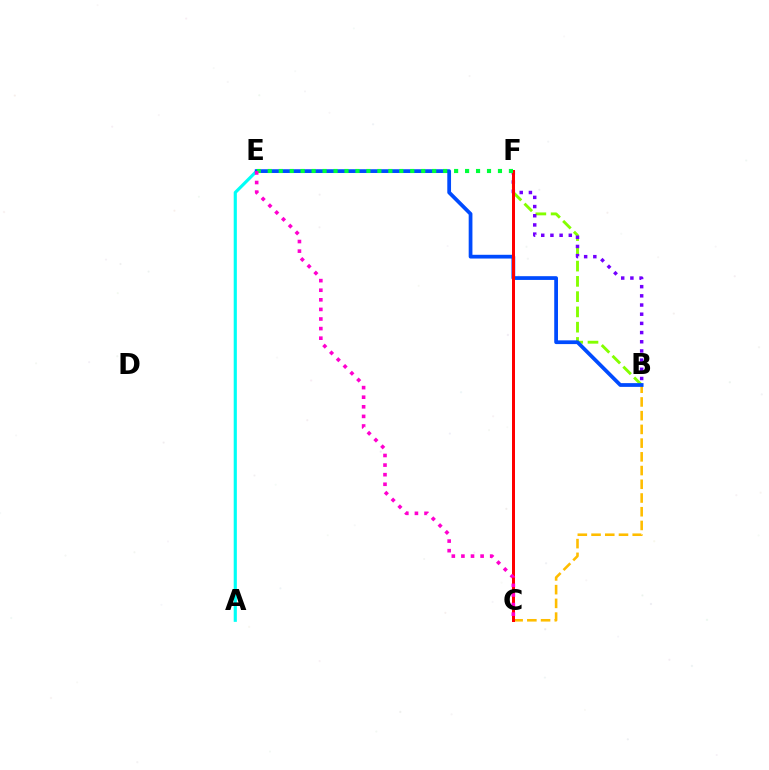{('B', 'F'): [{'color': '#84ff00', 'line_style': 'dashed', 'thickness': 2.07}, {'color': '#7200ff', 'line_style': 'dotted', 'thickness': 2.5}], ('B', 'C'): [{'color': '#ffbd00', 'line_style': 'dashed', 'thickness': 1.86}], ('A', 'E'): [{'color': '#00fff6', 'line_style': 'solid', 'thickness': 2.27}], ('B', 'E'): [{'color': '#004bff', 'line_style': 'solid', 'thickness': 2.7}], ('C', 'F'): [{'color': '#ff0000', 'line_style': 'solid', 'thickness': 2.16}], ('E', 'F'): [{'color': '#00ff39', 'line_style': 'dotted', 'thickness': 2.98}], ('C', 'E'): [{'color': '#ff00cf', 'line_style': 'dotted', 'thickness': 2.61}]}